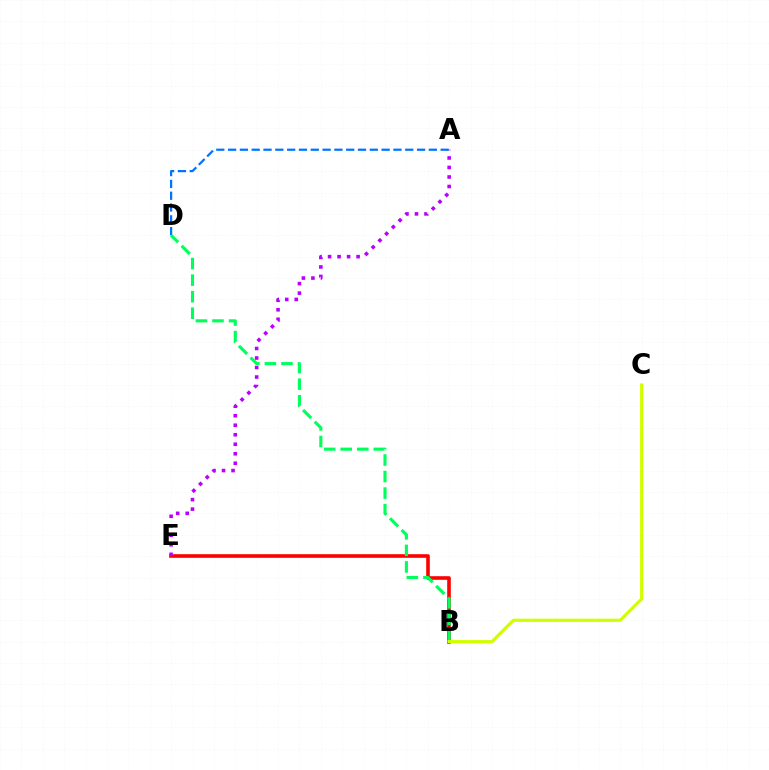{('A', 'D'): [{'color': '#0074ff', 'line_style': 'dashed', 'thickness': 1.6}], ('B', 'E'): [{'color': '#ff0000', 'line_style': 'solid', 'thickness': 2.61}], ('A', 'E'): [{'color': '#b900ff', 'line_style': 'dotted', 'thickness': 2.58}], ('B', 'D'): [{'color': '#00ff5c', 'line_style': 'dashed', 'thickness': 2.25}], ('B', 'C'): [{'color': '#d1ff00', 'line_style': 'solid', 'thickness': 2.31}]}